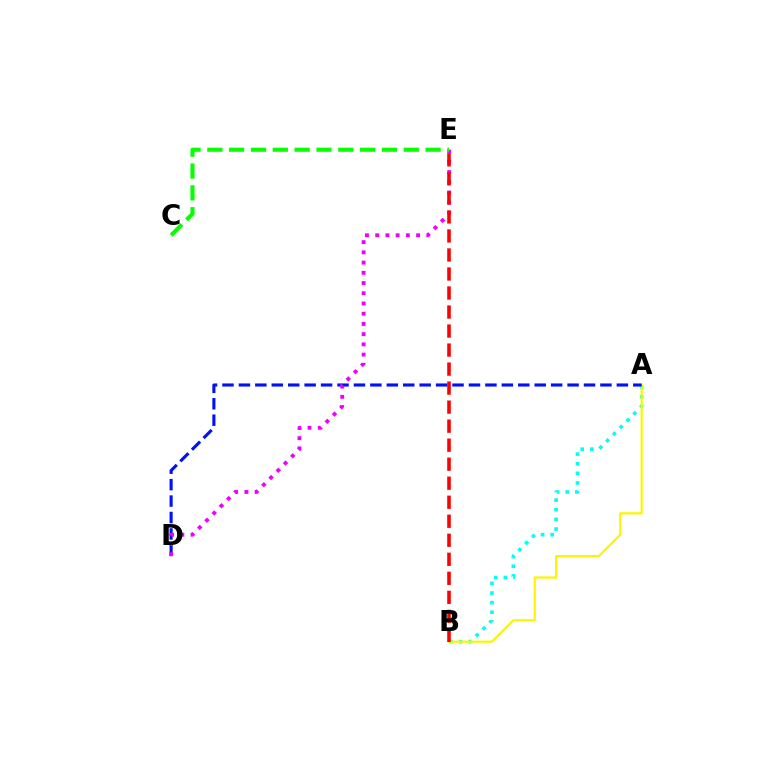{('A', 'B'): [{'color': '#00fff6', 'line_style': 'dotted', 'thickness': 2.62}, {'color': '#fcf500', 'line_style': 'solid', 'thickness': 1.59}], ('A', 'D'): [{'color': '#0010ff', 'line_style': 'dashed', 'thickness': 2.23}], ('D', 'E'): [{'color': '#ee00ff', 'line_style': 'dotted', 'thickness': 2.78}], ('B', 'E'): [{'color': '#ff0000', 'line_style': 'dashed', 'thickness': 2.58}], ('C', 'E'): [{'color': '#08ff00', 'line_style': 'dashed', 'thickness': 2.97}]}